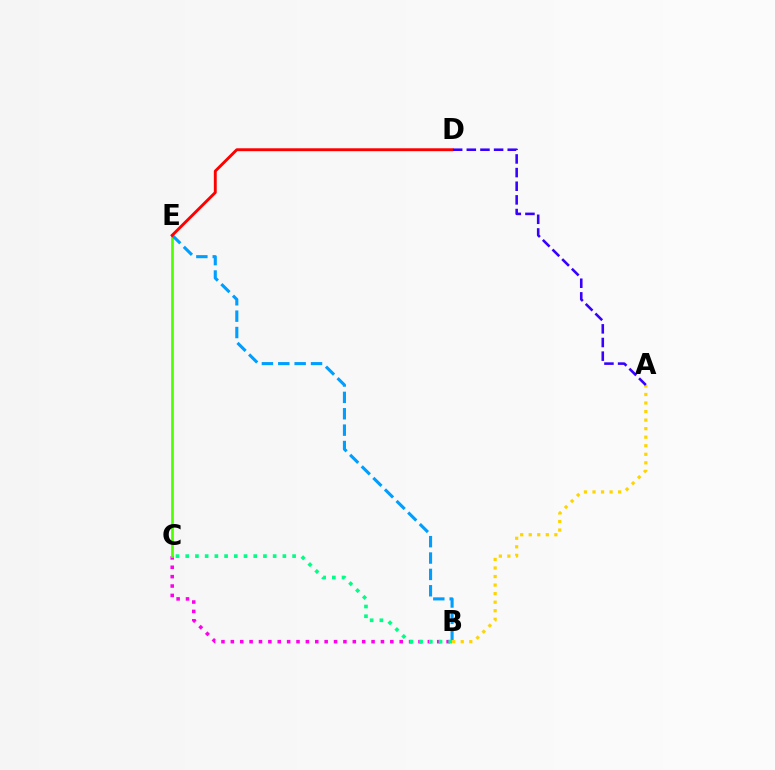{('B', 'C'): [{'color': '#ff00ed', 'line_style': 'dotted', 'thickness': 2.55}, {'color': '#00ff86', 'line_style': 'dotted', 'thickness': 2.64}], ('C', 'E'): [{'color': '#4fff00', 'line_style': 'solid', 'thickness': 1.94}], ('B', 'E'): [{'color': '#009eff', 'line_style': 'dashed', 'thickness': 2.22}], ('D', 'E'): [{'color': '#ff0000', 'line_style': 'solid', 'thickness': 2.08}], ('A', 'B'): [{'color': '#ffd500', 'line_style': 'dotted', 'thickness': 2.32}], ('A', 'D'): [{'color': '#3700ff', 'line_style': 'dashed', 'thickness': 1.85}]}